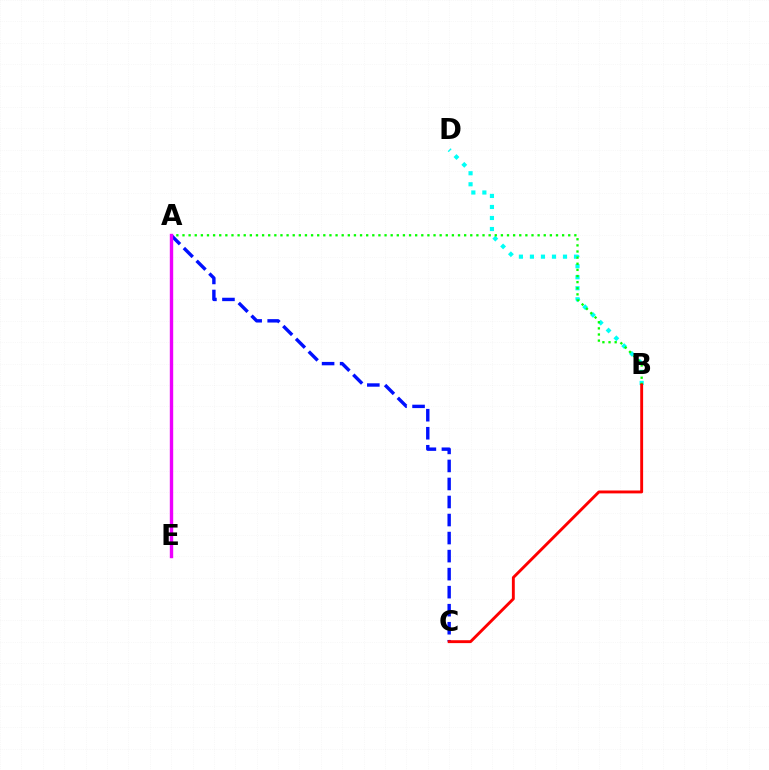{('A', 'C'): [{'color': '#0010ff', 'line_style': 'dashed', 'thickness': 2.45}], ('B', 'D'): [{'color': '#00fff6', 'line_style': 'dotted', 'thickness': 2.99}], ('A', 'E'): [{'color': '#fcf500', 'line_style': 'solid', 'thickness': 1.82}, {'color': '#ee00ff', 'line_style': 'solid', 'thickness': 2.44}], ('A', 'B'): [{'color': '#08ff00', 'line_style': 'dotted', 'thickness': 1.66}], ('B', 'C'): [{'color': '#ff0000', 'line_style': 'solid', 'thickness': 2.08}]}